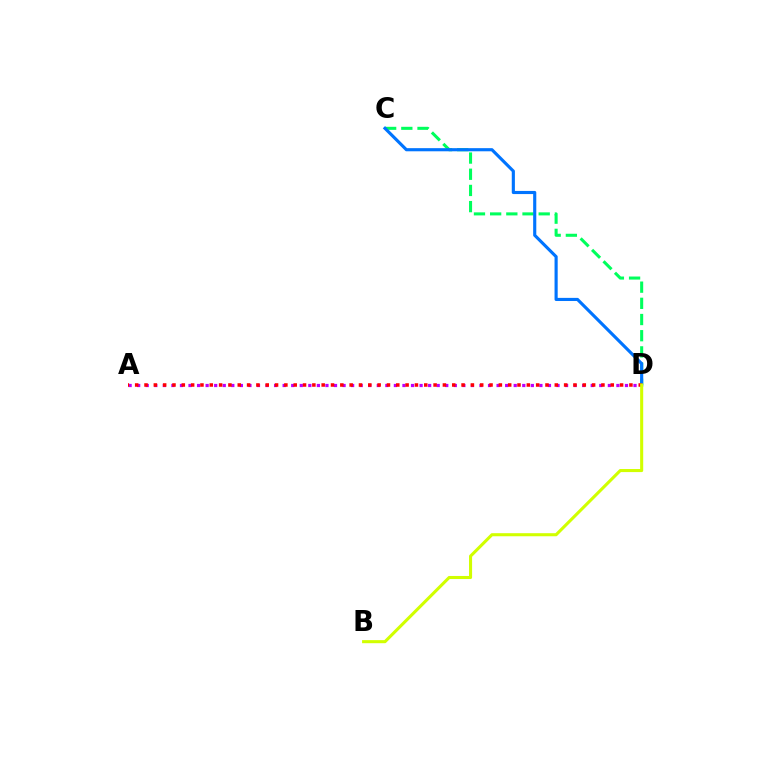{('A', 'D'): [{'color': '#b900ff', 'line_style': 'dotted', 'thickness': 2.33}, {'color': '#ff0000', 'line_style': 'dotted', 'thickness': 2.53}], ('C', 'D'): [{'color': '#00ff5c', 'line_style': 'dashed', 'thickness': 2.2}, {'color': '#0074ff', 'line_style': 'solid', 'thickness': 2.26}], ('B', 'D'): [{'color': '#d1ff00', 'line_style': 'solid', 'thickness': 2.21}]}